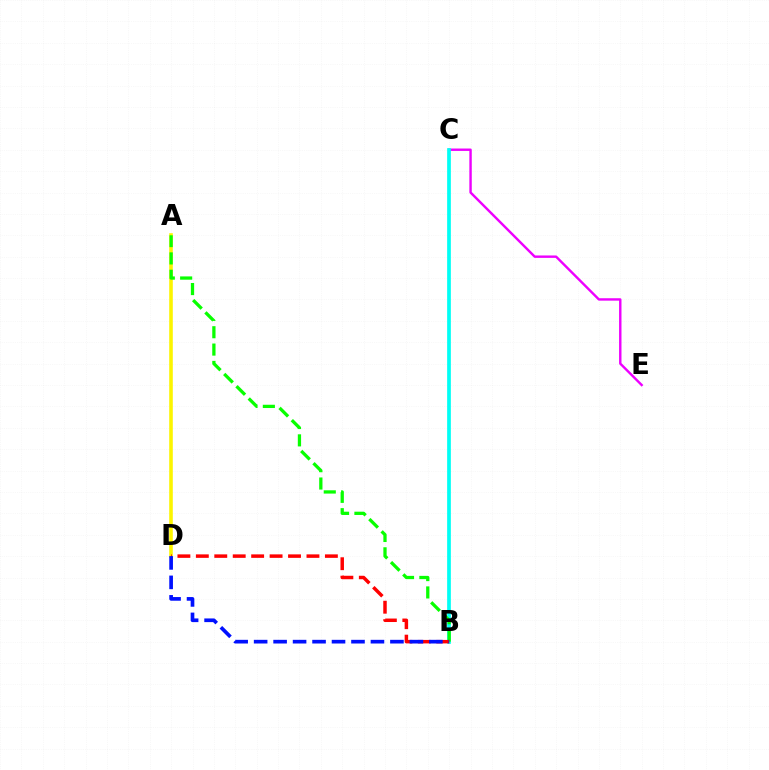{('C', 'E'): [{'color': '#ee00ff', 'line_style': 'solid', 'thickness': 1.74}], ('B', 'C'): [{'color': '#00fff6', 'line_style': 'solid', 'thickness': 2.67}], ('A', 'D'): [{'color': '#fcf500', 'line_style': 'solid', 'thickness': 2.59}], ('A', 'B'): [{'color': '#08ff00', 'line_style': 'dashed', 'thickness': 2.36}], ('B', 'D'): [{'color': '#ff0000', 'line_style': 'dashed', 'thickness': 2.5}, {'color': '#0010ff', 'line_style': 'dashed', 'thickness': 2.64}]}